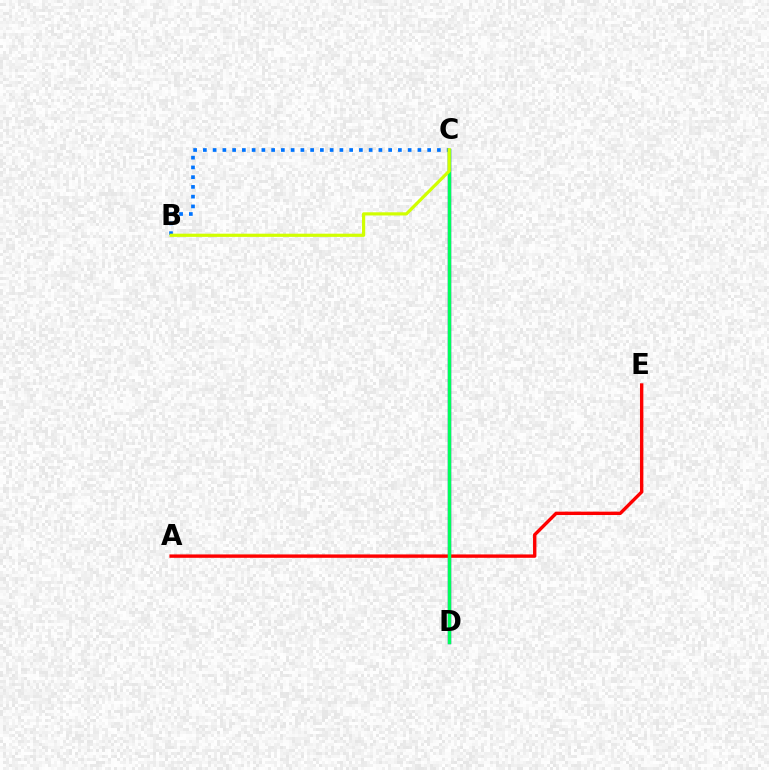{('B', 'C'): [{'color': '#0074ff', 'line_style': 'dotted', 'thickness': 2.65}, {'color': '#d1ff00', 'line_style': 'solid', 'thickness': 2.29}], ('C', 'D'): [{'color': '#b900ff', 'line_style': 'solid', 'thickness': 2.43}, {'color': '#00ff5c', 'line_style': 'solid', 'thickness': 2.49}], ('A', 'E'): [{'color': '#ff0000', 'line_style': 'solid', 'thickness': 2.43}]}